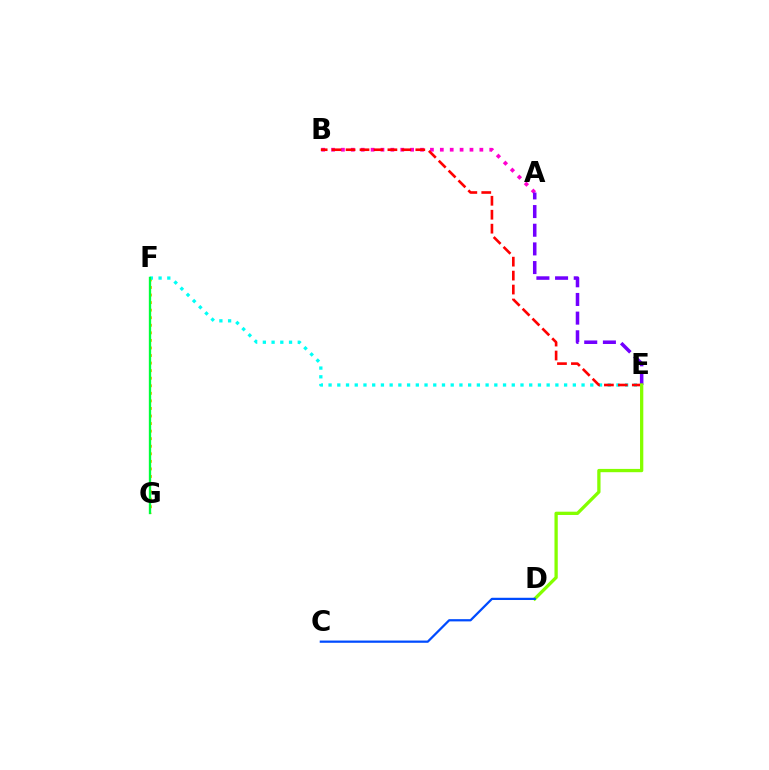{('A', 'B'): [{'color': '#ff00cf', 'line_style': 'dotted', 'thickness': 2.69}], ('F', 'G'): [{'color': '#ffbd00', 'line_style': 'dotted', 'thickness': 2.05}, {'color': '#00ff39', 'line_style': 'solid', 'thickness': 1.68}], ('E', 'F'): [{'color': '#00fff6', 'line_style': 'dotted', 'thickness': 2.37}], ('A', 'E'): [{'color': '#7200ff', 'line_style': 'dashed', 'thickness': 2.54}], ('B', 'E'): [{'color': '#ff0000', 'line_style': 'dashed', 'thickness': 1.89}], ('D', 'E'): [{'color': '#84ff00', 'line_style': 'solid', 'thickness': 2.37}], ('C', 'D'): [{'color': '#004bff', 'line_style': 'solid', 'thickness': 1.61}]}